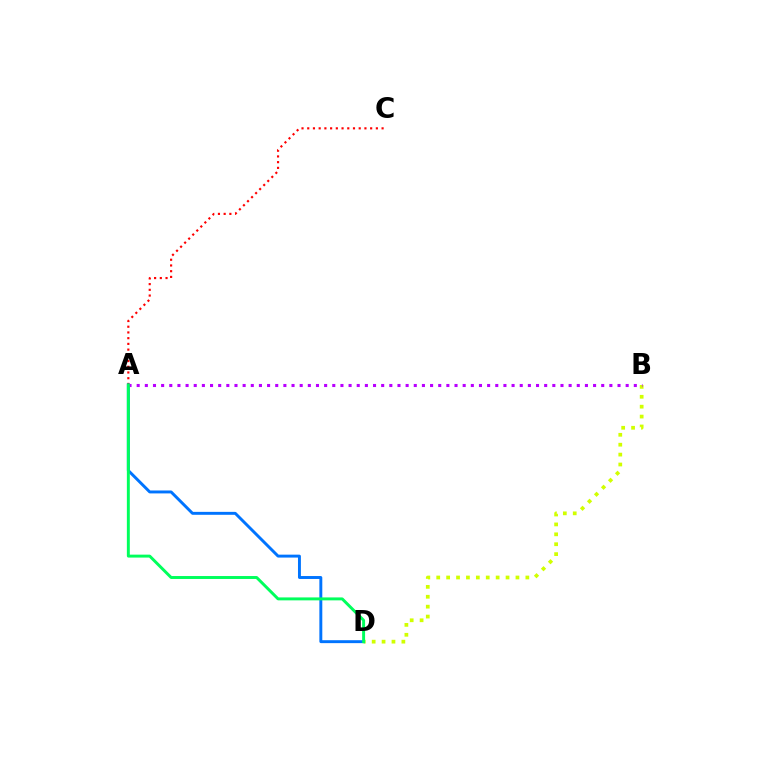{('A', 'C'): [{'color': '#ff0000', 'line_style': 'dotted', 'thickness': 1.55}], ('B', 'D'): [{'color': '#d1ff00', 'line_style': 'dotted', 'thickness': 2.69}], ('A', 'D'): [{'color': '#0074ff', 'line_style': 'solid', 'thickness': 2.11}, {'color': '#00ff5c', 'line_style': 'solid', 'thickness': 2.12}], ('A', 'B'): [{'color': '#b900ff', 'line_style': 'dotted', 'thickness': 2.21}]}